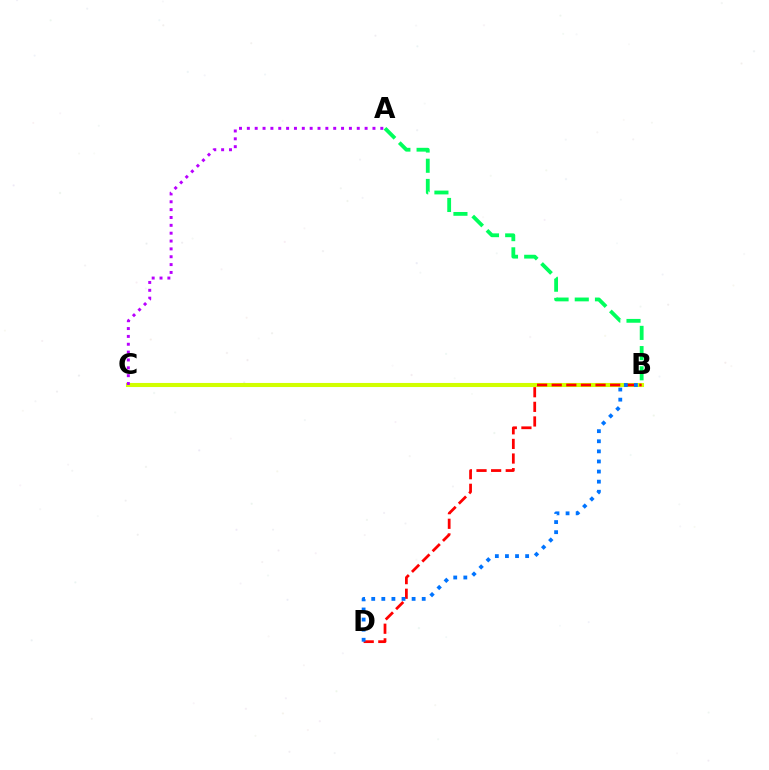{('A', 'B'): [{'color': '#00ff5c', 'line_style': 'dashed', 'thickness': 2.74}], ('B', 'C'): [{'color': '#d1ff00', 'line_style': 'solid', 'thickness': 2.93}], ('B', 'D'): [{'color': '#ff0000', 'line_style': 'dashed', 'thickness': 1.99}, {'color': '#0074ff', 'line_style': 'dotted', 'thickness': 2.74}], ('A', 'C'): [{'color': '#b900ff', 'line_style': 'dotted', 'thickness': 2.13}]}